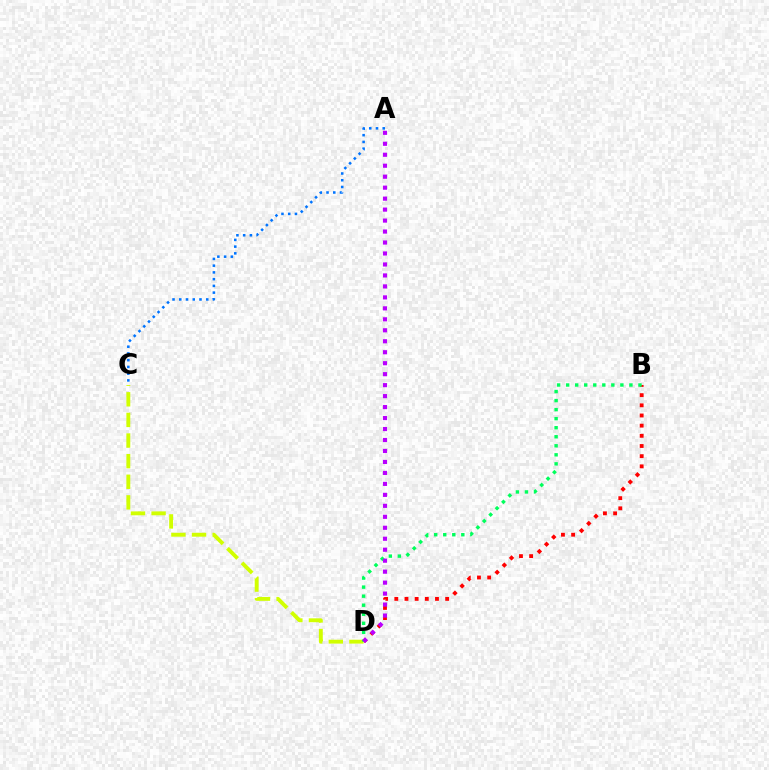{('A', 'C'): [{'color': '#0074ff', 'line_style': 'dotted', 'thickness': 1.83}], ('B', 'D'): [{'color': '#ff0000', 'line_style': 'dotted', 'thickness': 2.76}, {'color': '#00ff5c', 'line_style': 'dotted', 'thickness': 2.46}], ('C', 'D'): [{'color': '#d1ff00', 'line_style': 'dashed', 'thickness': 2.8}], ('A', 'D'): [{'color': '#b900ff', 'line_style': 'dotted', 'thickness': 2.98}]}